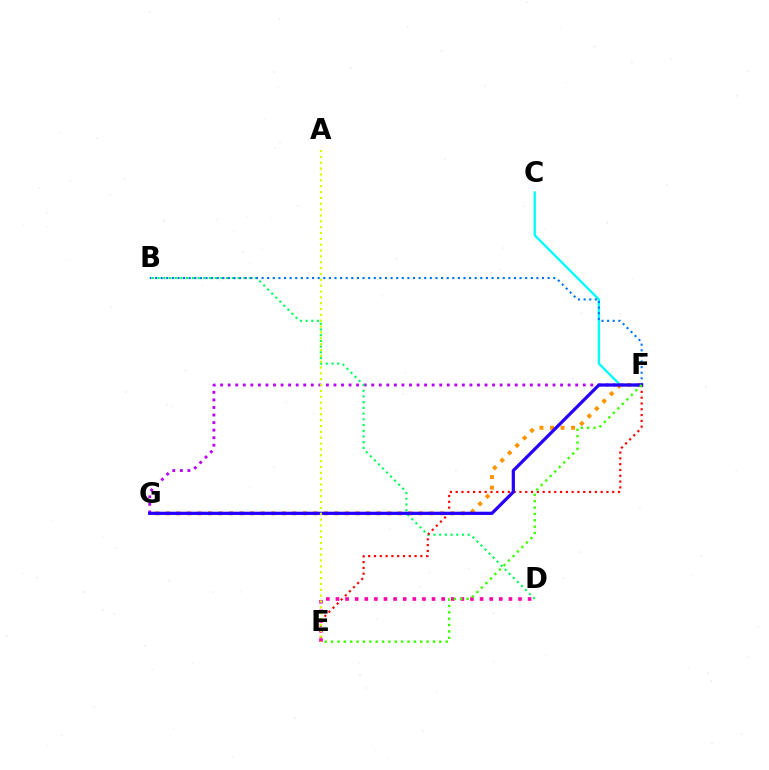{('C', 'F'): [{'color': '#00fff6', 'line_style': 'solid', 'thickness': 1.69}], ('F', 'G'): [{'color': '#b900ff', 'line_style': 'dotted', 'thickness': 2.05}, {'color': '#ff9400', 'line_style': 'dotted', 'thickness': 2.86}, {'color': '#2500ff', 'line_style': 'solid', 'thickness': 2.33}], ('B', 'D'): [{'color': '#00ff5c', 'line_style': 'dotted', 'thickness': 1.55}], ('E', 'F'): [{'color': '#ff0000', 'line_style': 'dotted', 'thickness': 1.58}, {'color': '#3dff00', 'line_style': 'dotted', 'thickness': 1.73}], ('B', 'F'): [{'color': '#0074ff', 'line_style': 'dotted', 'thickness': 1.52}], ('D', 'E'): [{'color': '#ff00ac', 'line_style': 'dotted', 'thickness': 2.61}], ('A', 'E'): [{'color': '#d1ff00', 'line_style': 'dotted', 'thickness': 1.59}]}